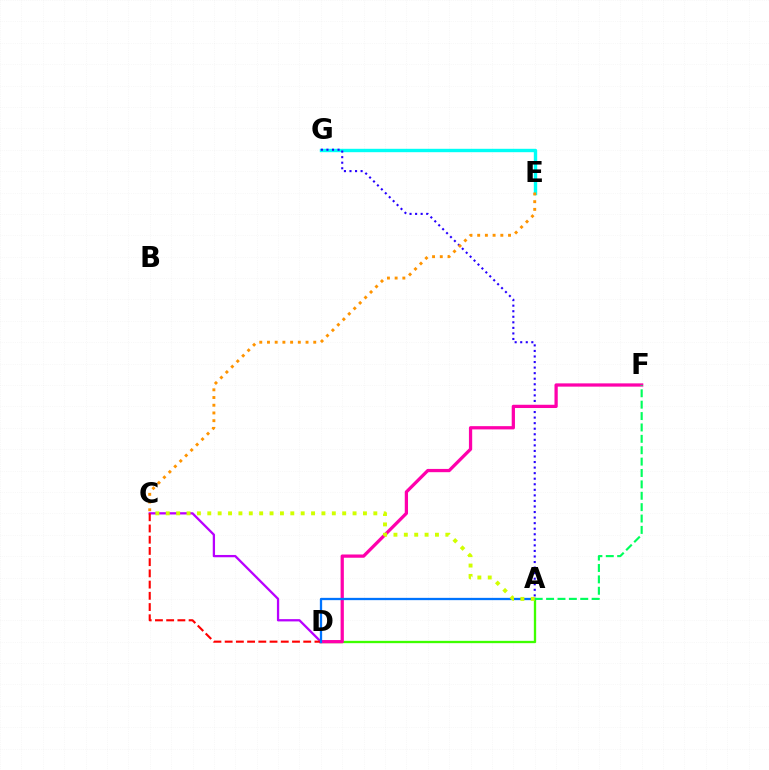{('E', 'G'): [{'color': '#00fff6', 'line_style': 'solid', 'thickness': 2.44}], ('A', 'D'): [{'color': '#3dff00', 'line_style': 'solid', 'thickness': 1.68}, {'color': '#0074ff', 'line_style': 'solid', 'thickness': 1.65}], ('C', 'D'): [{'color': '#b900ff', 'line_style': 'solid', 'thickness': 1.64}, {'color': '#ff0000', 'line_style': 'dashed', 'thickness': 1.52}], ('A', 'G'): [{'color': '#2500ff', 'line_style': 'dotted', 'thickness': 1.51}], ('D', 'F'): [{'color': '#ff00ac', 'line_style': 'solid', 'thickness': 2.35}], ('C', 'E'): [{'color': '#ff9400', 'line_style': 'dotted', 'thickness': 2.1}], ('A', 'F'): [{'color': '#00ff5c', 'line_style': 'dashed', 'thickness': 1.55}], ('A', 'C'): [{'color': '#d1ff00', 'line_style': 'dotted', 'thickness': 2.82}]}